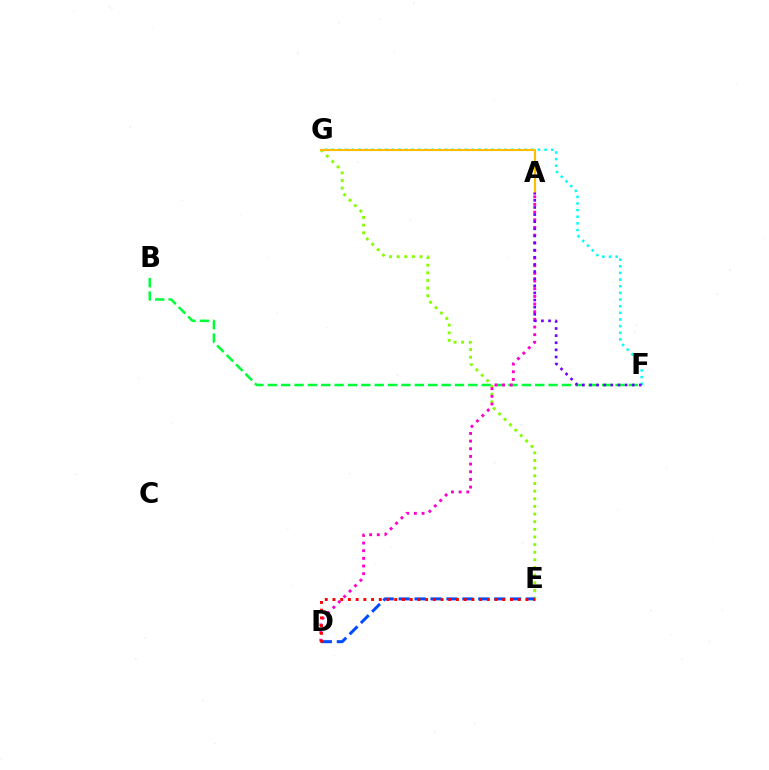{('B', 'F'): [{'color': '#00ff39', 'line_style': 'dashed', 'thickness': 1.82}], ('F', 'G'): [{'color': '#00fff6', 'line_style': 'dotted', 'thickness': 1.81}], ('E', 'G'): [{'color': '#84ff00', 'line_style': 'dotted', 'thickness': 2.08}], ('A', 'D'): [{'color': '#ff00cf', 'line_style': 'dotted', 'thickness': 2.08}], ('A', 'G'): [{'color': '#ffbd00', 'line_style': 'solid', 'thickness': 1.55}], ('A', 'F'): [{'color': '#7200ff', 'line_style': 'dotted', 'thickness': 1.93}], ('D', 'E'): [{'color': '#004bff', 'line_style': 'dashed', 'thickness': 2.16}, {'color': '#ff0000', 'line_style': 'dotted', 'thickness': 2.1}]}